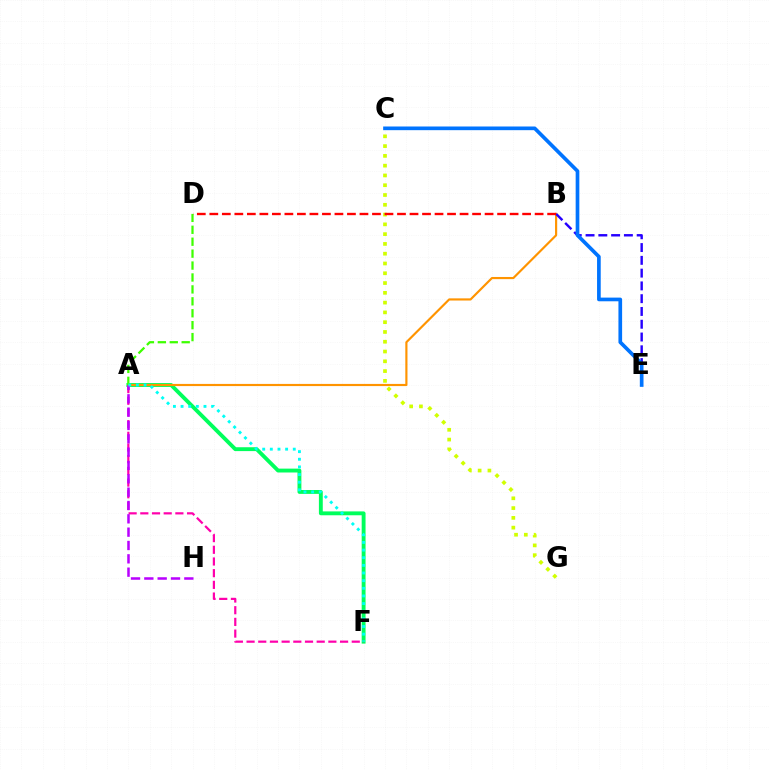{('A', 'F'): [{'color': '#00ff5c', 'line_style': 'solid', 'thickness': 2.79}, {'color': '#ff00ac', 'line_style': 'dashed', 'thickness': 1.59}, {'color': '#00fff6', 'line_style': 'dotted', 'thickness': 2.08}], ('A', 'B'): [{'color': '#ff9400', 'line_style': 'solid', 'thickness': 1.56}], ('A', 'H'): [{'color': '#b900ff', 'line_style': 'dashed', 'thickness': 1.81}], ('C', 'G'): [{'color': '#d1ff00', 'line_style': 'dotted', 'thickness': 2.66}], ('B', 'E'): [{'color': '#2500ff', 'line_style': 'dashed', 'thickness': 1.74}], ('A', 'D'): [{'color': '#3dff00', 'line_style': 'dashed', 'thickness': 1.62}], ('B', 'D'): [{'color': '#ff0000', 'line_style': 'dashed', 'thickness': 1.7}], ('C', 'E'): [{'color': '#0074ff', 'line_style': 'solid', 'thickness': 2.65}]}